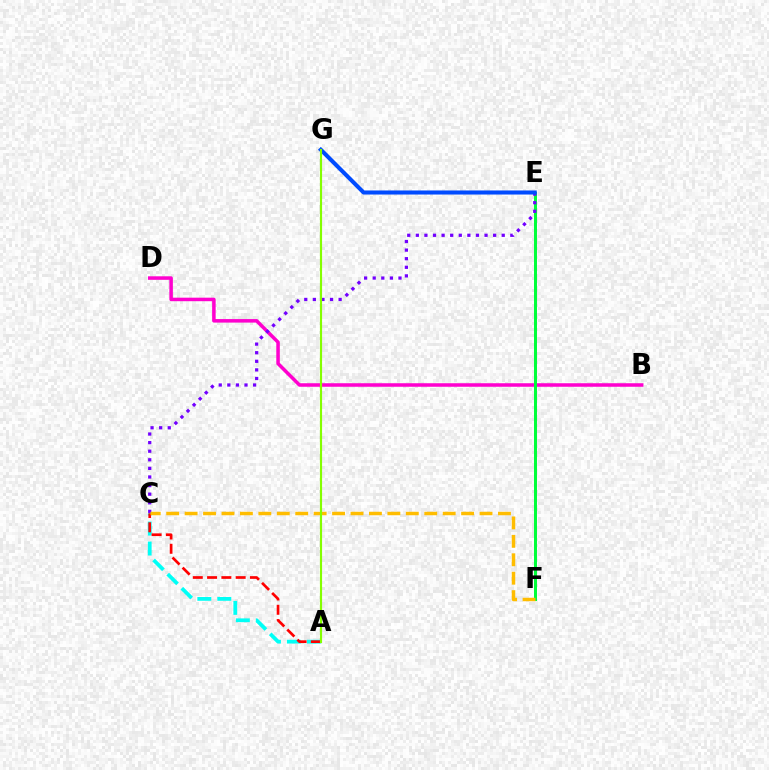{('A', 'C'): [{'color': '#00fff6', 'line_style': 'dashed', 'thickness': 2.71}, {'color': '#ff0000', 'line_style': 'dashed', 'thickness': 1.94}], ('B', 'D'): [{'color': '#ff00cf', 'line_style': 'solid', 'thickness': 2.54}], ('E', 'F'): [{'color': '#00ff39', 'line_style': 'solid', 'thickness': 2.15}], ('C', 'E'): [{'color': '#7200ff', 'line_style': 'dotted', 'thickness': 2.33}], ('C', 'F'): [{'color': '#ffbd00', 'line_style': 'dashed', 'thickness': 2.5}], ('E', 'G'): [{'color': '#004bff', 'line_style': 'solid', 'thickness': 2.93}], ('A', 'G'): [{'color': '#84ff00', 'line_style': 'solid', 'thickness': 1.55}]}